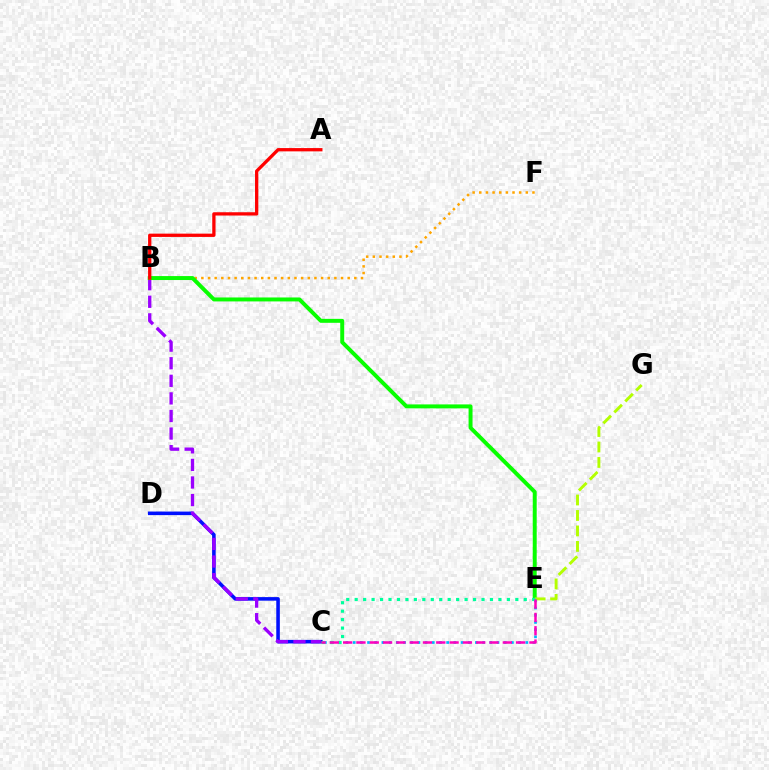{('B', 'F'): [{'color': '#ffa500', 'line_style': 'dotted', 'thickness': 1.81}], ('C', 'D'): [{'color': '#0010ff', 'line_style': 'solid', 'thickness': 2.57}], ('B', 'C'): [{'color': '#9b00ff', 'line_style': 'dashed', 'thickness': 2.39}], ('B', 'E'): [{'color': '#08ff00', 'line_style': 'solid', 'thickness': 2.85}], ('E', 'G'): [{'color': '#b3ff00', 'line_style': 'dashed', 'thickness': 2.1}], ('C', 'E'): [{'color': '#00b5ff', 'line_style': 'dotted', 'thickness': 1.95}, {'color': '#00ff9d', 'line_style': 'dotted', 'thickness': 2.3}, {'color': '#ff00bd', 'line_style': 'dashed', 'thickness': 1.81}], ('A', 'B'): [{'color': '#ff0000', 'line_style': 'solid', 'thickness': 2.37}]}